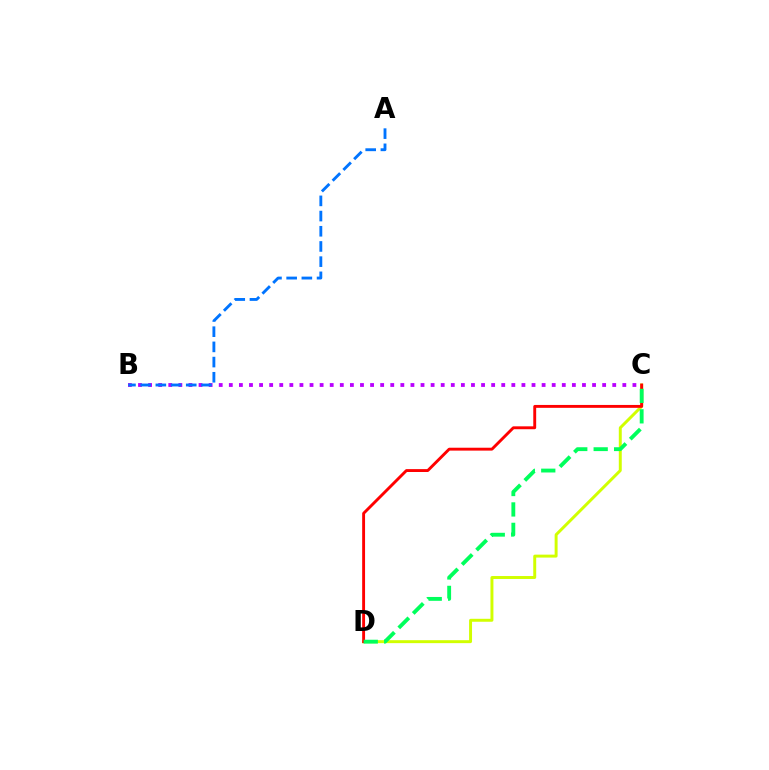{('C', 'D'): [{'color': '#d1ff00', 'line_style': 'solid', 'thickness': 2.13}, {'color': '#ff0000', 'line_style': 'solid', 'thickness': 2.08}, {'color': '#00ff5c', 'line_style': 'dashed', 'thickness': 2.78}], ('B', 'C'): [{'color': '#b900ff', 'line_style': 'dotted', 'thickness': 2.74}], ('A', 'B'): [{'color': '#0074ff', 'line_style': 'dashed', 'thickness': 2.06}]}